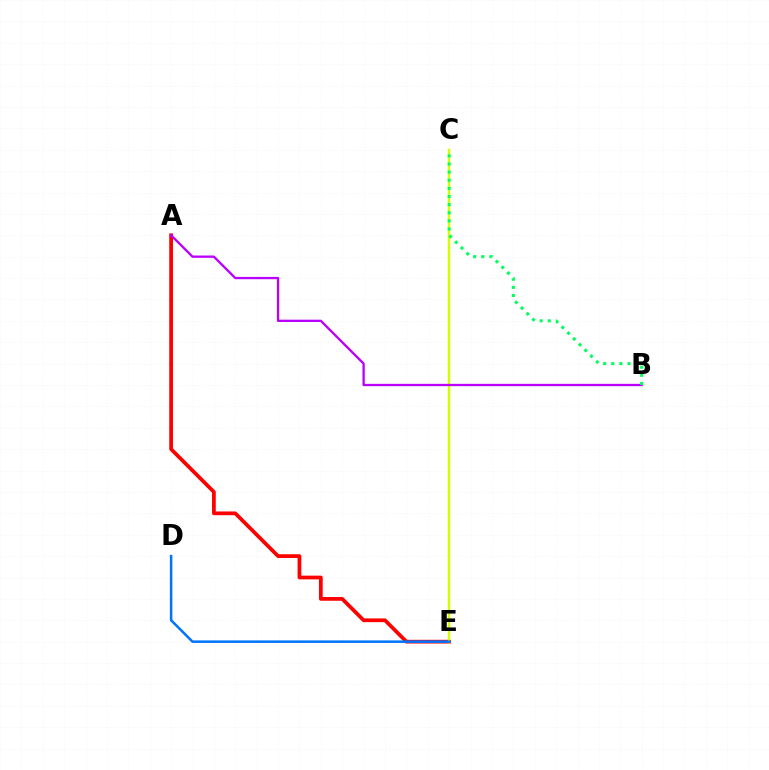{('A', 'E'): [{'color': '#ff0000', 'line_style': 'solid', 'thickness': 2.69}], ('C', 'E'): [{'color': '#d1ff00', 'line_style': 'solid', 'thickness': 1.79}], ('A', 'B'): [{'color': '#b900ff', 'line_style': 'solid', 'thickness': 1.66}], ('D', 'E'): [{'color': '#0074ff', 'line_style': 'solid', 'thickness': 1.81}], ('B', 'C'): [{'color': '#00ff5c', 'line_style': 'dotted', 'thickness': 2.21}]}